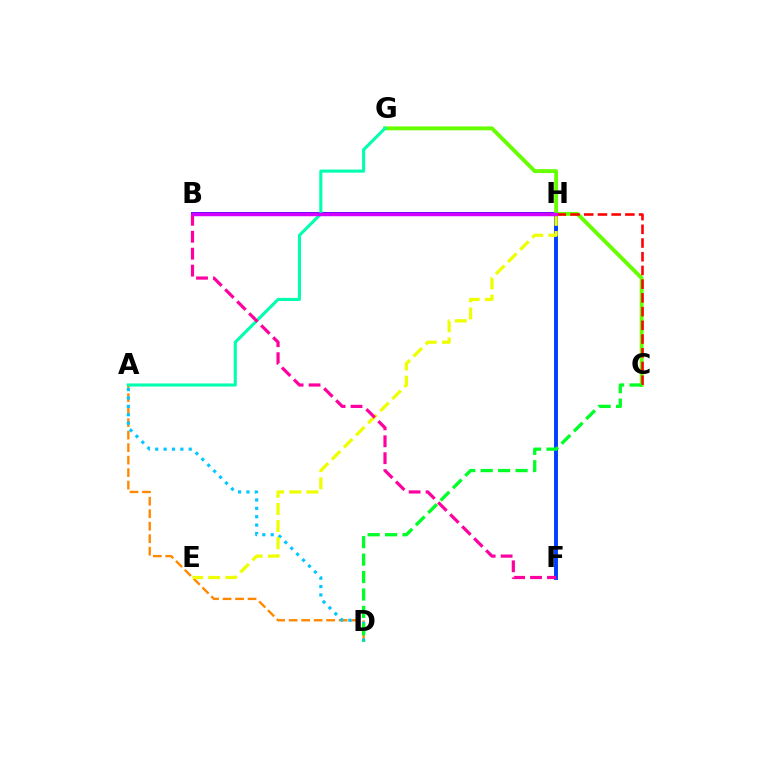{('B', 'H'): [{'color': '#4f00ff', 'line_style': 'solid', 'thickness': 2.79}, {'color': '#d600ff', 'line_style': 'solid', 'thickness': 2.49}], ('F', 'H'): [{'color': '#003fff', 'line_style': 'solid', 'thickness': 2.82}], ('C', 'G'): [{'color': '#66ff00', 'line_style': 'solid', 'thickness': 2.79}], ('A', 'D'): [{'color': '#ff8800', 'line_style': 'dashed', 'thickness': 1.7}, {'color': '#00c7ff', 'line_style': 'dotted', 'thickness': 2.28}], ('C', 'H'): [{'color': '#ff0000', 'line_style': 'dashed', 'thickness': 1.86}], ('A', 'G'): [{'color': '#00ffaf', 'line_style': 'solid', 'thickness': 2.22}], ('C', 'D'): [{'color': '#00ff27', 'line_style': 'dashed', 'thickness': 2.37}], ('E', 'H'): [{'color': '#eeff00', 'line_style': 'dashed', 'thickness': 2.33}], ('B', 'F'): [{'color': '#ff00a0', 'line_style': 'dashed', 'thickness': 2.3}]}